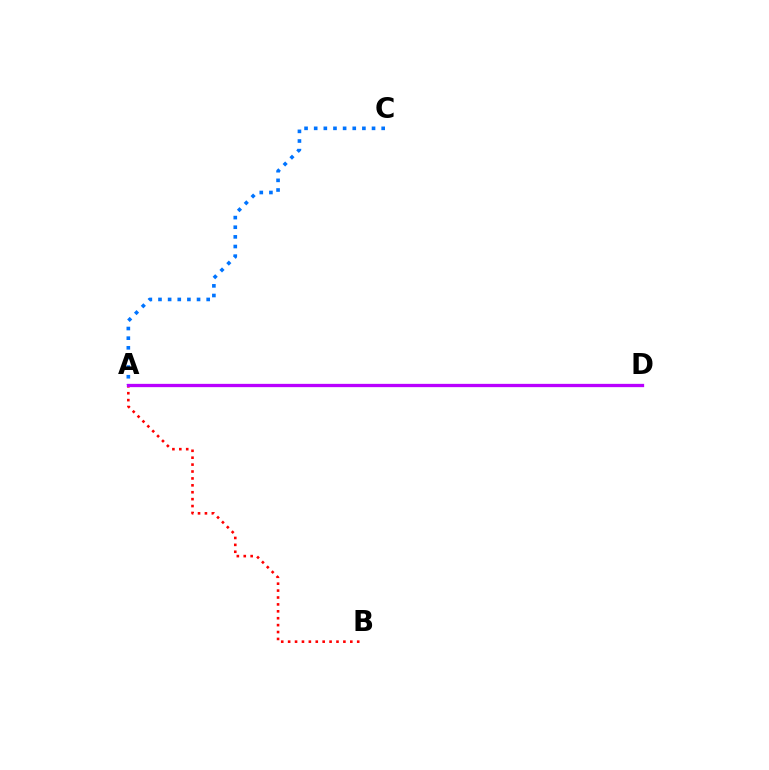{('A', 'D'): [{'color': '#d1ff00', 'line_style': 'dotted', 'thickness': 1.92}, {'color': '#00ff5c', 'line_style': 'solid', 'thickness': 1.96}, {'color': '#b900ff', 'line_style': 'solid', 'thickness': 2.37}], ('A', 'C'): [{'color': '#0074ff', 'line_style': 'dotted', 'thickness': 2.62}], ('A', 'B'): [{'color': '#ff0000', 'line_style': 'dotted', 'thickness': 1.88}]}